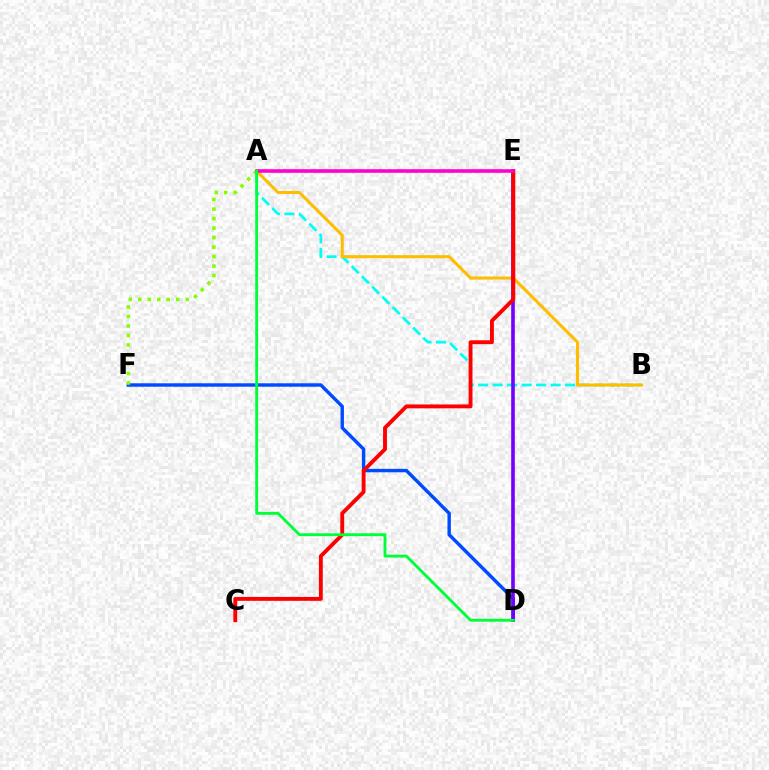{('D', 'F'): [{'color': '#004bff', 'line_style': 'solid', 'thickness': 2.46}], ('A', 'B'): [{'color': '#00fff6', 'line_style': 'dashed', 'thickness': 1.97}, {'color': '#ffbd00', 'line_style': 'solid', 'thickness': 2.19}], ('D', 'E'): [{'color': '#7200ff', 'line_style': 'solid', 'thickness': 2.6}], ('A', 'F'): [{'color': '#84ff00', 'line_style': 'dotted', 'thickness': 2.58}], ('C', 'E'): [{'color': '#ff0000', 'line_style': 'solid', 'thickness': 2.79}], ('A', 'E'): [{'color': '#ff00cf', 'line_style': 'solid', 'thickness': 2.59}], ('A', 'D'): [{'color': '#00ff39', 'line_style': 'solid', 'thickness': 2.06}]}